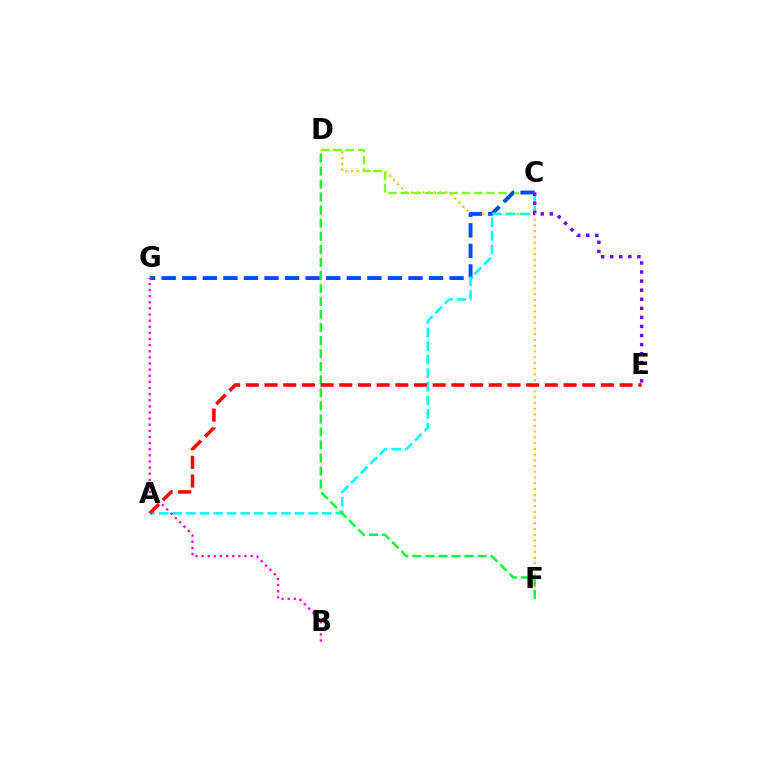{('D', 'F'): [{'color': '#ffbd00', 'line_style': 'dotted', 'thickness': 1.56}, {'color': '#00ff39', 'line_style': 'dashed', 'thickness': 1.77}], ('C', 'D'): [{'color': '#84ff00', 'line_style': 'dashed', 'thickness': 1.66}], ('C', 'G'): [{'color': '#004bff', 'line_style': 'dashed', 'thickness': 2.79}], ('A', 'C'): [{'color': '#00fff6', 'line_style': 'dashed', 'thickness': 1.84}], ('B', 'G'): [{'color': '#ff00cf', 'line_style': 'dotted', 'thickness': 1.66}], ('C', 'E'): [{'color': '#7200ff', 'line_style': 'dotted', 'thickness': 2.46}], ('A', 'E'): [{'color': '#ff0000', 'line_style': 'dashed', 'thickness': 2.54}]}